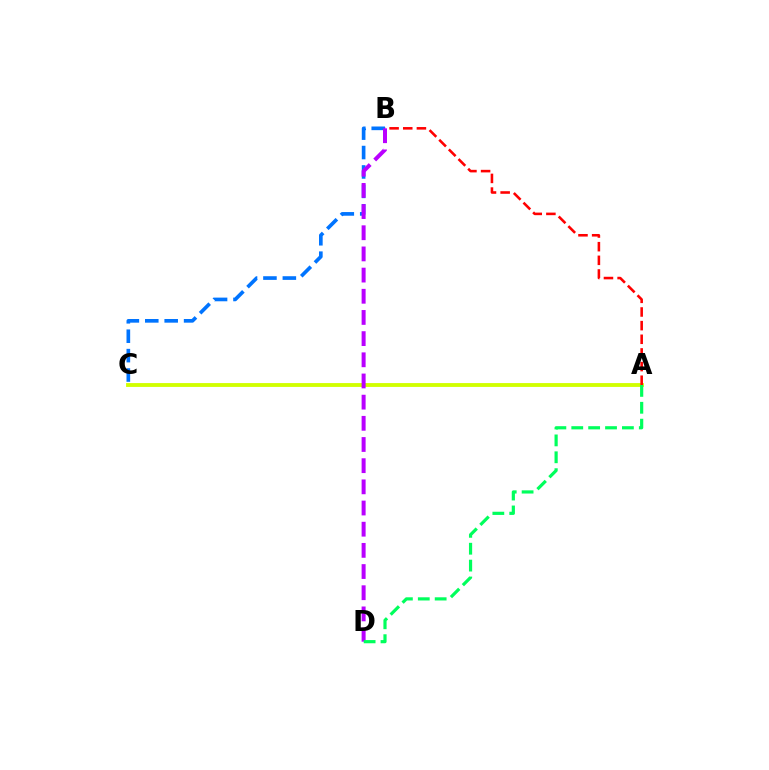{('B', 'C'): [{'color': '#0074ff', 'line_style': 'dashed', 'thickness': 2.64}], ('A', 'C'): [{'color': '#d1ff00', 'line_style': 'solid', 'thickness': 2.77}], ('A', 'B'): [{'color': '#ff0000', 'line_style': 'dashed', 'thickness': 1.85}], ('B', 'D'): [{'color': '#b900ff', 'line_style': 'dashed', 'thickness': 2.88}], ('A', 'D'): [{'color': '#00ff5c', 'line_style': 'dashed', 'thickness': 2.29}]}